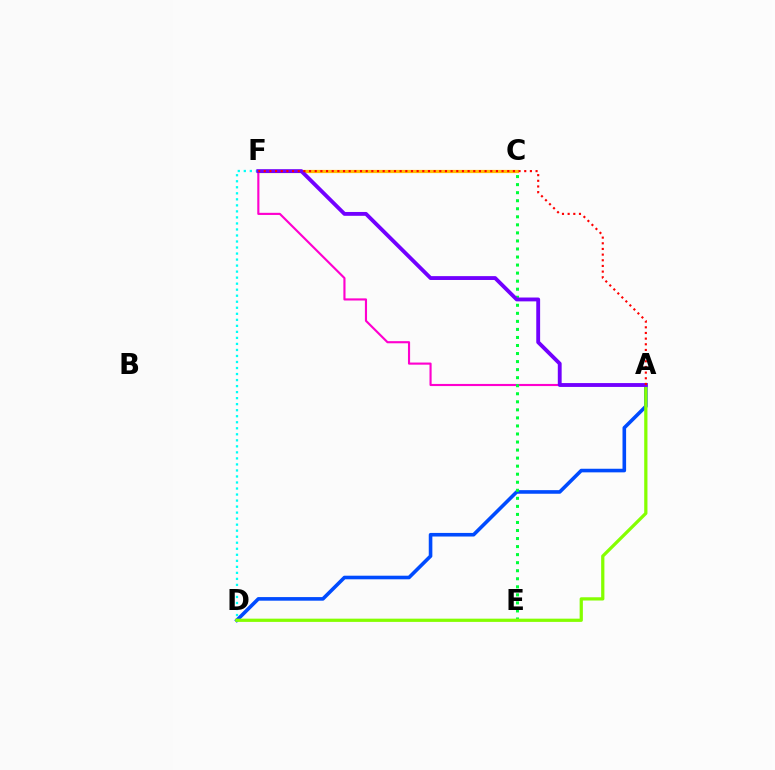{('C', 'F'): [{'color': '#ffbd00', 'line_style': 'solid', 'thickness': 2.31}], ('A', 'F'): [{'color': '#ff00cf', 'line_style': 'solid', 'thickness': 1.54}, {'color': '#7200ff', 'line_style': 'solid', 'thickness': 2.77}, {'color': '#ff0000', 'line_style': 'dotted', 'thickness': 1.54}], ('A', 'D'): [{'color': '#004bff', 'line_style': 'solid', 'thickness': 2.59}, {'color': '#84ff00', 'line_style': 'solid', 'thickness': 2.33}], ('D', 'F'): [{'color': '#00fff6', 'line_style': 'dotted', 'thickness': 1.64}], ('C', 'E'): [{'color': '#00ff39', 'line_style': 'dotted', 'thickness': 2.19}]}